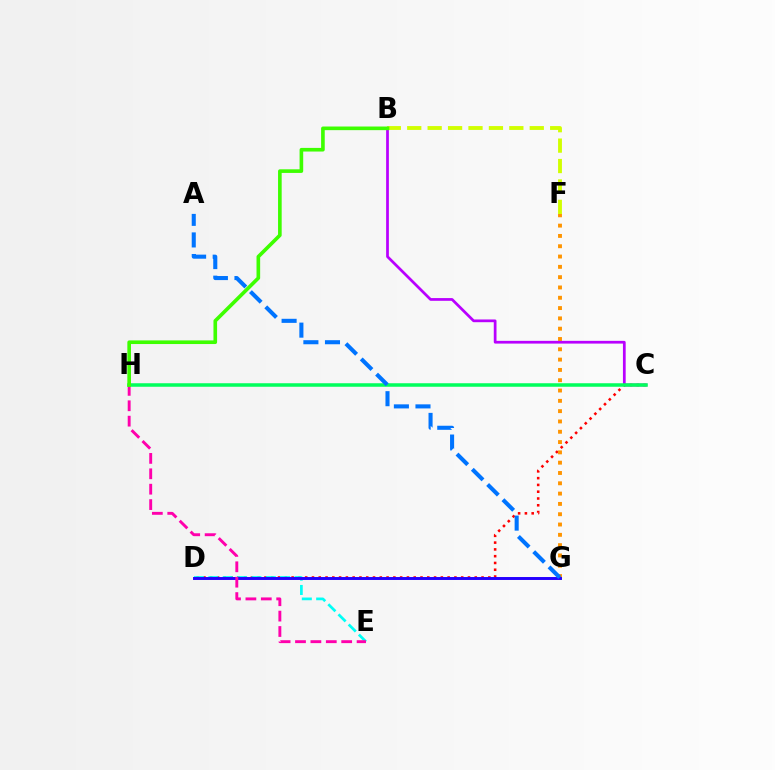{('C', 'D'): [{'color': '#ff0000', 'line_style': 'dotted', 'thickness': 1.84}], ('F', 'G'): [{'color': '#ff9400', 'line_style': 'dotted', 'thickness': 2.8}], ('B', 'C'): [{'color': '#b900ff', 'line_style': 'solid', 'thickness': 1.97}], ('D', 'E'): [{'color': '#00fff6', 'line_style': 'dashed', 'thickness': 1.95}], ('D', 'G'): [{'color': '#2500ff', 'line_style': 'solid', 'thickness': 2.11}], ('E', 'H'): [{'color': '#ff00ac', 'line_style': 'dashed', 'thickness': 2.09}], ('B', 'F'): [{'color': '#d1ff00', 'line_style': 'dashed', 'thickness': 2.77}], ('C', 'H'): [{'color': '#00ff5c', 'line_style': 'solid', 'thickness': 2.53}], ('A', 'G'): [{'color': '#0074ff', 'line_style': 'dashed', 'thickness': 2.93}], ('B', 'H'): [{'color': '#3dff00', 'line_style': 'solid', 'thickness': 2.62}]}